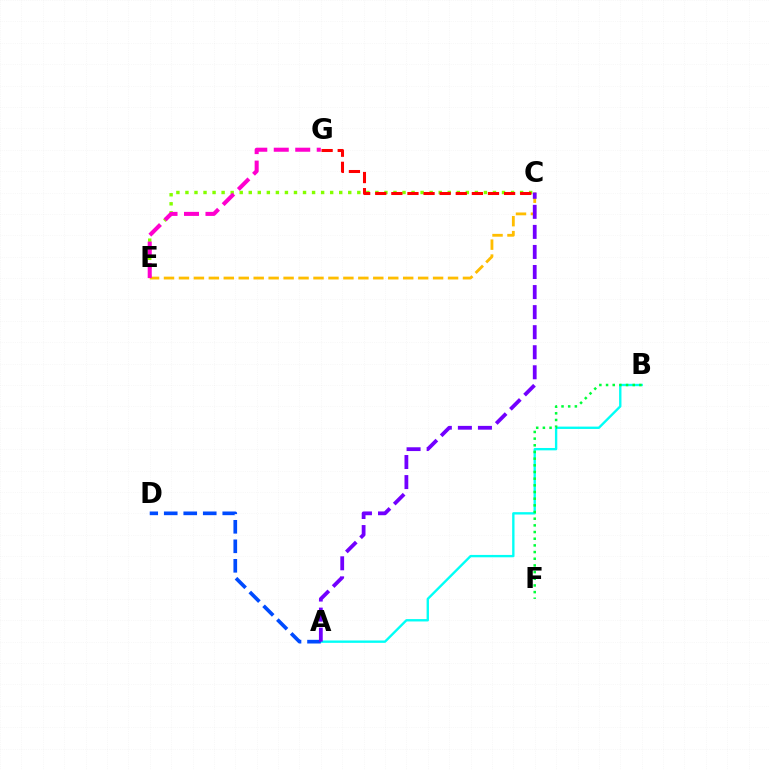{('C', 'E'): [{'color': '#84ff00', 'line_style': 'dotted', 'thickness': 2.46}, {'color': '#ffbd00', 'line_style': 'dashed', 'thickness': 2.03}], ('A', 'B'): [{'color': '#00fff6', 'line_style': 'solid', 'thickness': 1.7}], ('B', 'F'): [{'color': '#00ff39', 'line_style': 'dotted', 'thickness': 1.81}], ('A', 'D'): [{'color': '#004bff', 'line_style': 'dashed', 'thickness': 2.65}], ('E', 'G'): [{'color': '#ff00cf', 'line_style': 'dashed', 'thickness': 2.92}], ('A', 'C'): [{'color': '#7200ff', 'line_style': 'dashed', 'thickness': 2.72}], ('C', 'G'): [{'color': '#ff0000', 'line_style': 'dashed', 'thickness': 2.19}]}